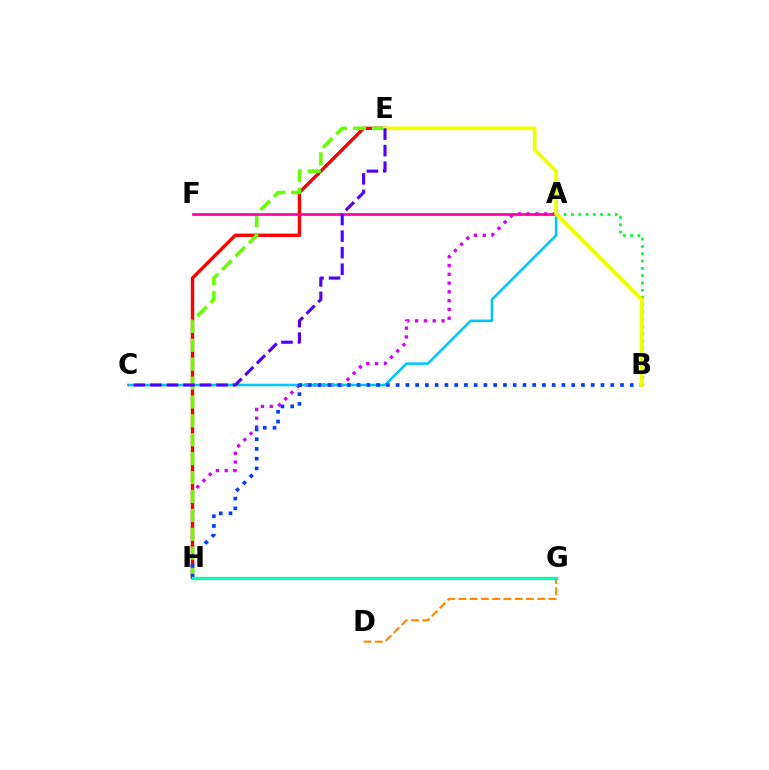{('A', 'H'): [{'color': '#d600ff', 'line_style': 'dotted', 'thickness': 2.39}], ('A', 'B'): [{'color': '#00ff27', 'line_style': 'dotted', 'thickness': 1.98}], ('A', 'C'): [{'color': '#00c7ff', 'line_style': 'solid', 'thickness': 1.86}], ('E', 'H'): [{'color': '#ff0000', 'line_style': 'solid', 'thickness': 2.42}, {'color': '#66ff00', 'line_style': 'dashed', 'thickness': 2.57}], ('A', 'F'): [{'color': '#ff00a0', 'line_style': 'solid', 'thickness': 1.95}], ('B', 'H'): [{'color': '#003fff', 'line_style': 'dotted', 'thickness': 2.65}], ('D', 'G'): [{'color': '#ff8800', 'line_style': 'dashed', 'thickness': 1.53}], ('B', 'E'): [{'color': '#eeff00', 'line_style': 'solid', 'thickness': 2.73}], ('C', 'E'): [{'color': '#4f00ff', 'line_style': 'dashed', 'thickness': 2.25}], ('G', 'H'): [{'color': '#00ffaf', 'line_style': 'solid', 'thickness': 2.35}]}